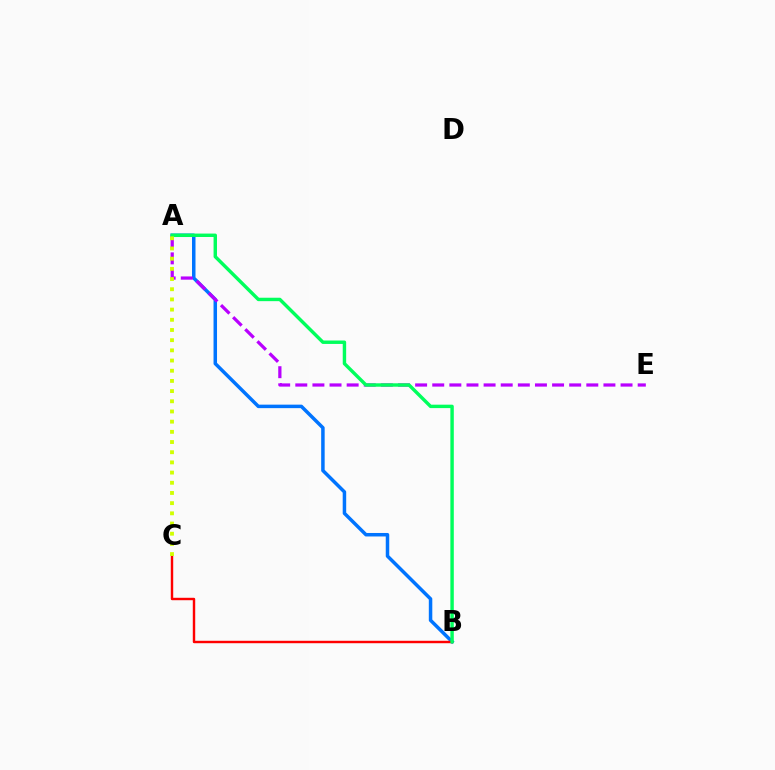{('A', 'B'): [{'color': '#0074ff', 'line_style': 'solid', 'thickness': 2.51}, {'color': '#00ff5c', 'line_style': 'solid', 'thickness': 2.46}], ('A', 'E'): [{'color': '#b900ff', 'line_style': 'dashed', 'thickness': 2.33}], ('B', 'C'): [{'color': '#ff0000', 'line_style': 'solid', 'thickness': 1.75}], ('A', 'C'): [{'color': '#d1ff00', 'line_style': 'dotted', 'thickness': 2.77}]}